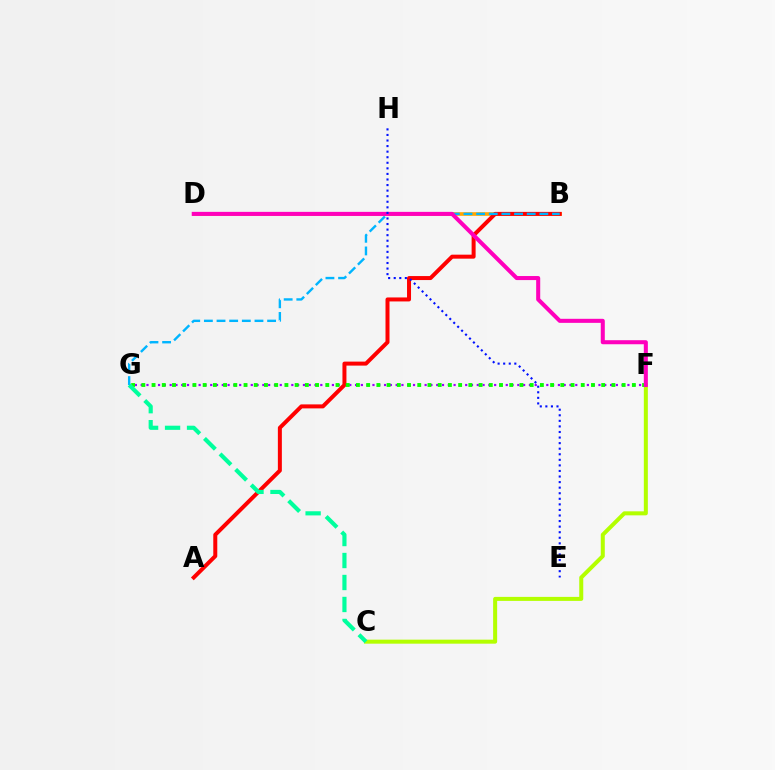{('F', 'G'): [{'color': '#9b00ff', 'line_style': 'dotted', 'thickness': 1.57}, {'color': '#08ff00', 'line_style': 'dotted', 'thickness': 2.78}], ('B', 'D'): [{'color': '#ffa500', 'line_style': 'solid', 'thickness': 2.62}], ('A', 'B'): [{'color': '#ff0000', 'line_style': 'solid', 'thickness': 2.88}], ('B', 'G'): [{'color': '#00b5ff', 'line_style': 'dashed', 'thickness': 1.72}], ('C', 'F'): [{'color': '#b3ff00', 'line_style': 'solid', 'thickness': 2.89}], ('C', 'G'): [{'color': '#00ff9d', 'line_style': 'dashed', 'thickness': 2.99}], ('D', 'F'): [{'color': '#ff00bd', 'line_style': 'solid', 'thickness': 2.91}], ('E', 'H'): [{'color': '#0010ff', 'line_style': 'dotted', 'thickness': 1.51}]}